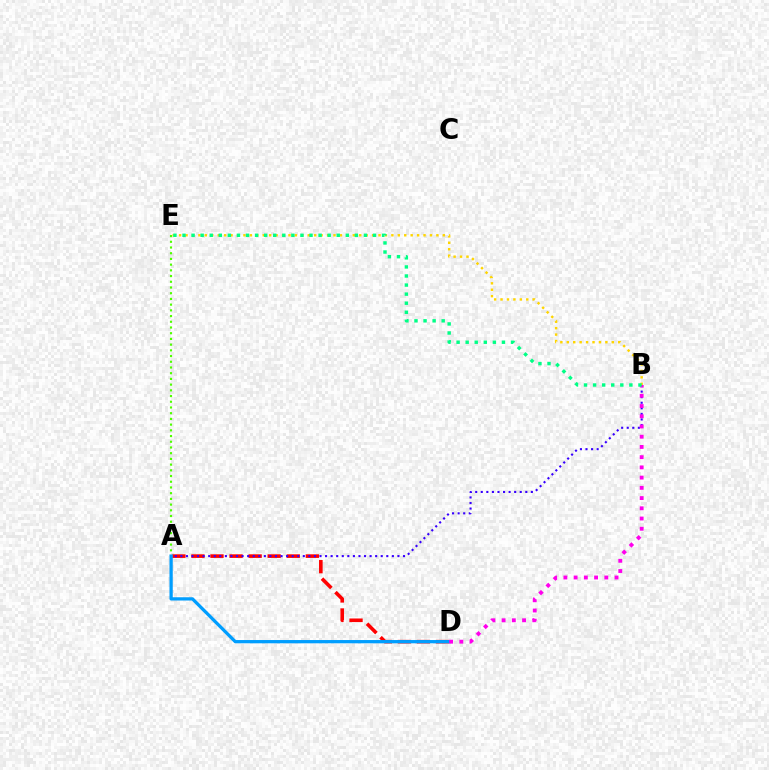{('A', 'D'): [{'color': '#ff0000', 'line_style': 'dashed', 'thickness': 2.59}, {'color': '#009eff', 'line_style': 'solid', 'thickness': 2.35}], ('A', 'B'): [{'color': '#3700ff', 'line_style': 'dotted', 'thickness': 1.51}], ('A', 'E'): [{'color': '#4fff00', 'line_style': 'dotted', 'thickness': 1.55}], ('B', 'D'): [{'color': '#ff00ed', 'line_style': 'dotted', 'thickness': 2.78}], ('B', 'E'): [{'color': '#ffd500', 'line_style': 'dotted', 'thickness': 1.75}, {'color': '#00ff86', 'line_style': 'dotted', 'thickness': 2.46}]}